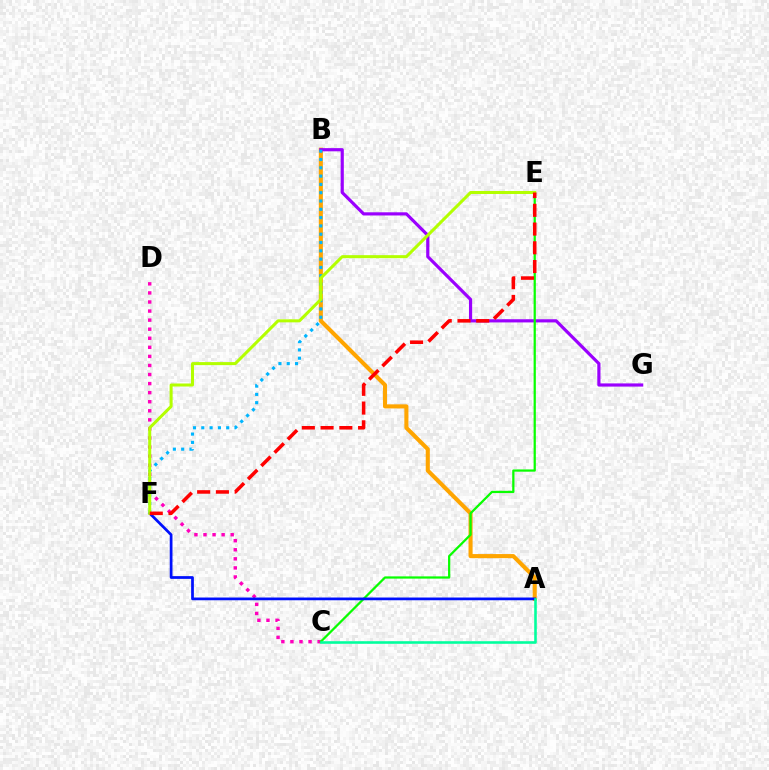{('A', 'B'): [{'color': '#ffa500', 'line_style': 'solid', 'thickness': 2.94}], ('B', 'G'): [{'color': '#9b00ff', 'line_style': 'solid', 'thickness': 2.29}], ('C', 'D'): [{'color': '#ff00bd', 'line_style': 'dotted', 'thickness': 2.46}], ('C', 'E'): [{'color': '#08ff00', 'line_style': 'solid', 'thickness': 1.62}], ('B', 'F'): [{'color': '#00b5ff', 'line_style': 'dotted', 'thickness': 2.26}], ('A', 'F'): [{'color': '#0010ff', 'line_style': 'solid', 'thickness': 1.97}], ('E', 'F'): [{'color': '#b3ff00', 'line_style': 'solid', 'thickness': 2.18}, {'color': '#ff0000', 'line_style': 'dashed', 'thickness': 2.55}], ('A', 'C'): [{'color': '#00ff9d', 'line_style': 'solid', 'thickness': 1.86}]}